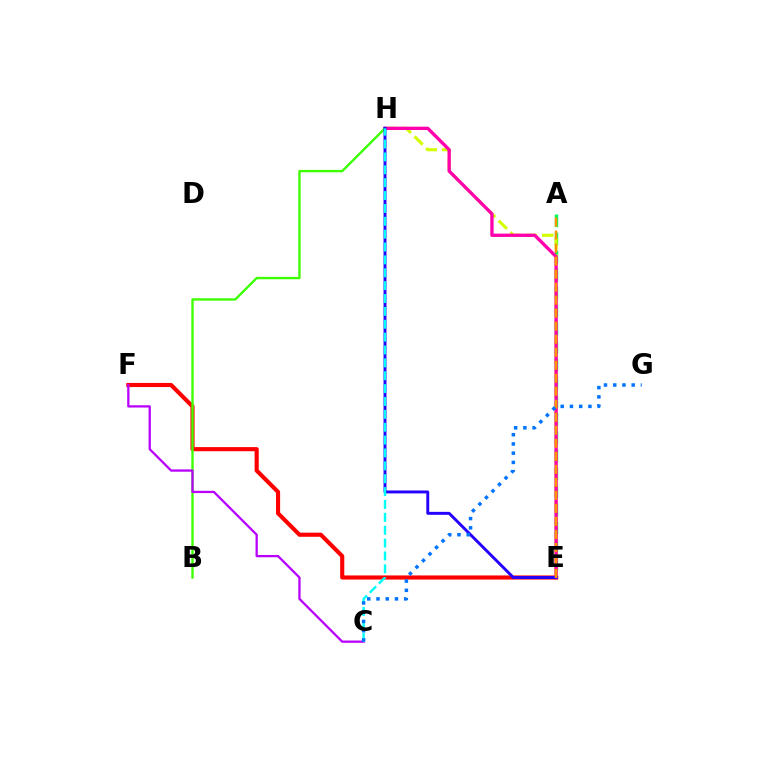{('A', 'E'): [{'color': '#00ff5c', 'line_style': 'dashed', 'thickness': 2.46}, {'color': '#ff9400', 'line_style': 'dashed', 'thickness': 1.77}], ('E', 'F'): [{'color': '#ff0000', 'line_style': 'solid', 'thickness': 2.97}], ('E', 'H'): [{'color': '#d1ff00', 'line_style': 'dashed', 'thickness': 2.23}, {'color': '#ff00ac', 'line_style': 'solid', 'thickness': 2.4}, {'color': '#2500ff', 'line_style': 'solid', 'thickness': 2.12}], ('B', 'H'): [{'color': '#3dff00', 'line_style': 'solid', 'thickness': 1.71}], ('C', 'F'): [{'color': '#b900ff', 'line_style': 'solid', 'thickness': 1.64}], ('C', 'H'): [{'color': '#00fff6', 'line_style': 'dashed', 'thickness': 1.75}], ('C', 'G'): [{'color': '#0074ff', 'line_style': 'dotted', 'thickness': 2.51}]}